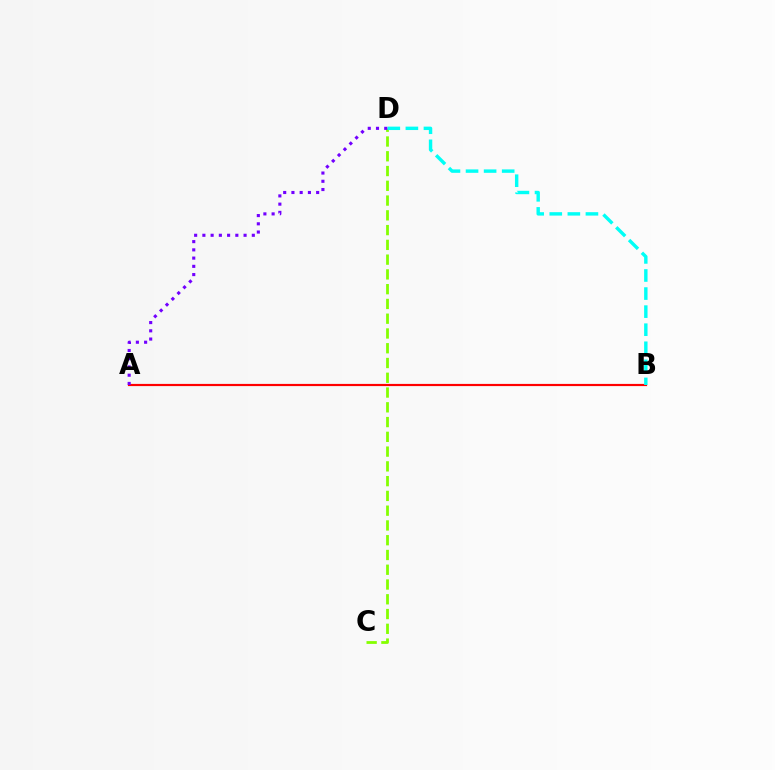{('C', 'D'): [{'color': '#84ff00', 'line_style': 'dashed', 'thickness': 2.01}], ('A', 'B'): [{'color': '#ff0000', 'line_style': 'solid', 'thickness': 1.57}], ('B', 'D'): [{'color': '#00fff6', 'line_style': 'dashed', 'thickness': 2.46}], ('A', 'D'): [{'color': '#7200ff', 'line_style': 'dotted', 'thickness': 2.24}]}